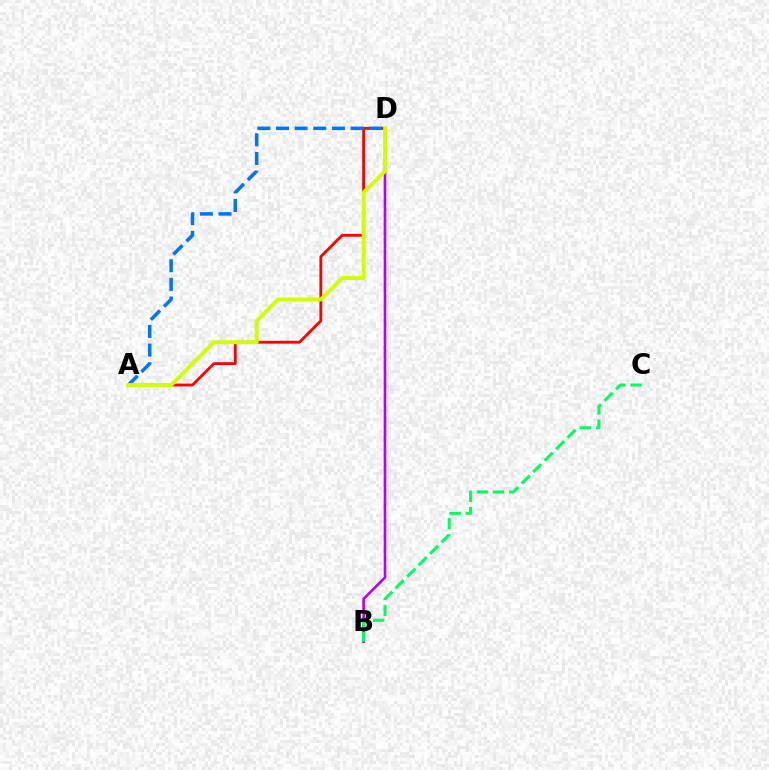{('A', 'D'): [{'color': '#ff0000', 'line_style': 'solid', 'thickness': 2.04}, {'color': '#0074ff', 'line_style': 'dashed', 'thickness': 2.53}, {'color': '#d1ff00', 'line_style': 'solid', 'thickness': 2.84}], ('B', 'D'): [{'color': '#b900ff', 'line_style': 'solid', 'thickness': 1.91}], ('B', 'C'): [{'color': '#00ff5c', 'line_style': 'dashed', 'thickness': 2.2}]}